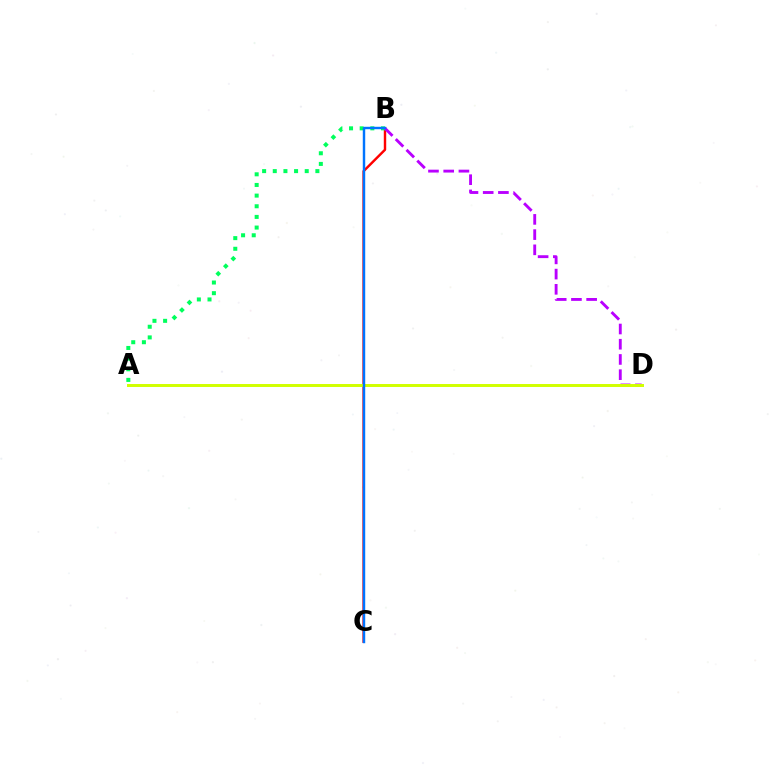{('B', 'C'): [{'color': '#ff0000', 'line_style': 'solid', 'thickness': 1.75}, {'color': '#0074ff', 'line_style': 'solid', 'thickness': 1.76}], ('A', 'B'): [{'color': '#00ff5c', 'line_style': 'dotted', 'thickness': 2.89}], ('B', 'D'): [{'color': '#b900ff', 'line_style': 'dashed', 'thickness': 2.07}], ('A', 'D'): [{'color': '#d1ff00', 'line_style': 'solid', 'thickness': 2.13}]}